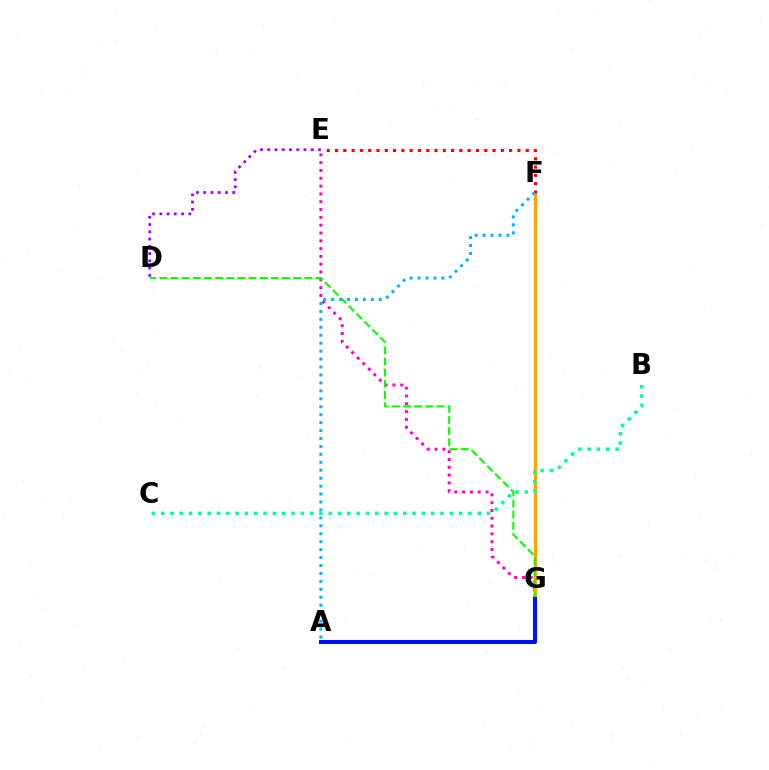{('F', 'G'): [{'color': '#b3ff00', 'line_style': 'dotted', 'thickness': 2.1}, {'color': '#ffa500', 'line_style': 'solid', 'thickness': 2.33}], ('E', 'G'): [{'color': '#ff00bd', 'line_style': 'dotted', 'thickness': 2.12}], ('B', 'C'): [{'color': '#00ff9d', 'line_style': 'dotted', 'thickness': 2.53}], ('D', 'G'): [{'color': '#08ff00', 'line_style': 'dashed', 'thickness': 1.51}], ('E', 'F'): [{'color': '#ff0000', 'line_style': 'dotted', 'thickness': 2.25}], ('A', 'G'): [{'color': '#0010ff', 'line_style': 'solid', 'thickness': 2.9}], ('A', 'F'): [{'color': '#00b5ff', 'line_style': 'dotted', 'thickness': 2.16}], ('D', 'E'): [{'color': '#9b00ff', 'line_style': 'dotted', 'thickness': 1.97}]}